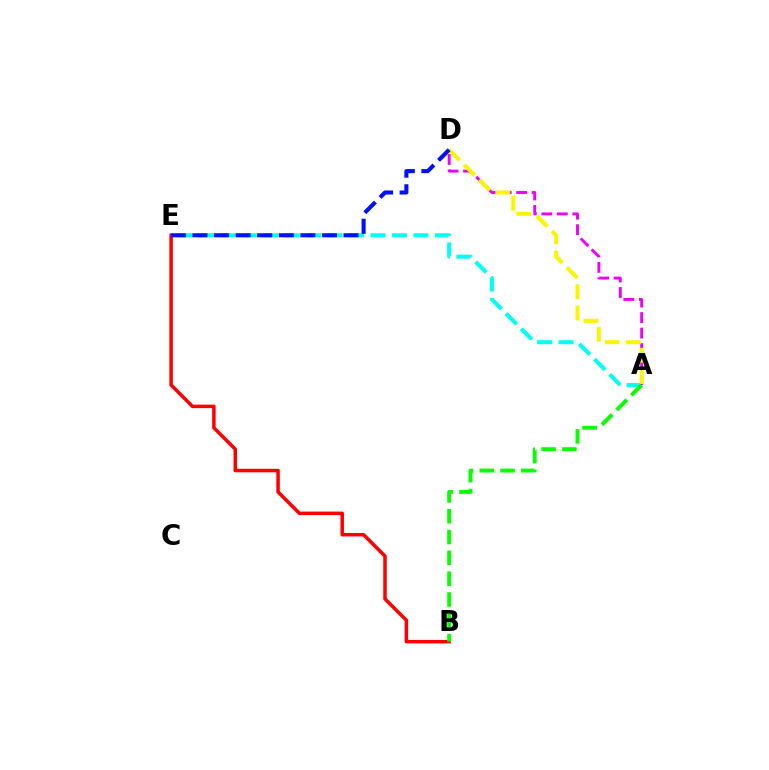{('A', 'E'): [{'color': '#00fff6', 'line_style': 'dashed', 'thickness': 2.91}], ('B', 'E'): [{'color': '#ff0000', 'line_style': 'solid', 'thickness': 2.53}], ('A', 'D'): [{'color': '#ee00ff', 'line_style': 'dashed', 'thickness': 2.11}, {'color': '#fcf500', 'line_style': 'dashed', 'thickness': 2.89}], ('A', 'B'): [{'color': '#08ff00', 'line_style': 'dashed', 'thickness': 2.83}], ('D', 'E'): [{'color': '#0010ff', 'line_style': 'dashed', 'thickness': 2.93}]}